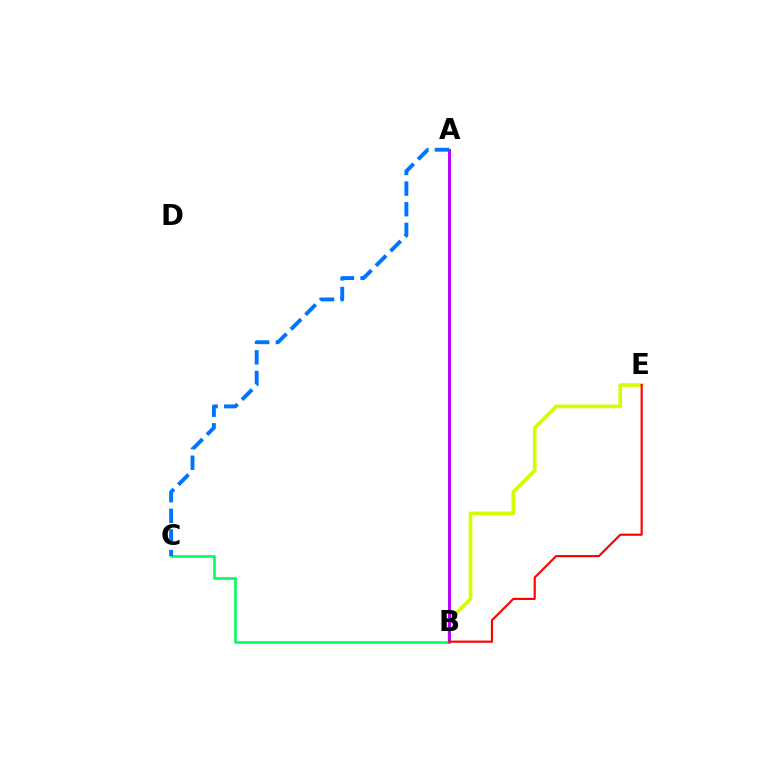{('B', 'E'): [{'color': '#d1ff00', 'line_style': 'solid', 'thickness': 2.63}, {'color': '#ff0000', 'line_style': 'solid', 'thickness': 1.55}], ('A', 'B'): [{'color': '#b900ff', 'line_style': 'solid', 'thickness': 2.11}], ('B', 'C'): [{'color': '#00ff5c', 'line_style': 'solid', 'thickness': 1.89}], ('A', 'C'): [{'color': '#0074ff', 'line_style': 'dashed', 'thickness': 2.8}]}